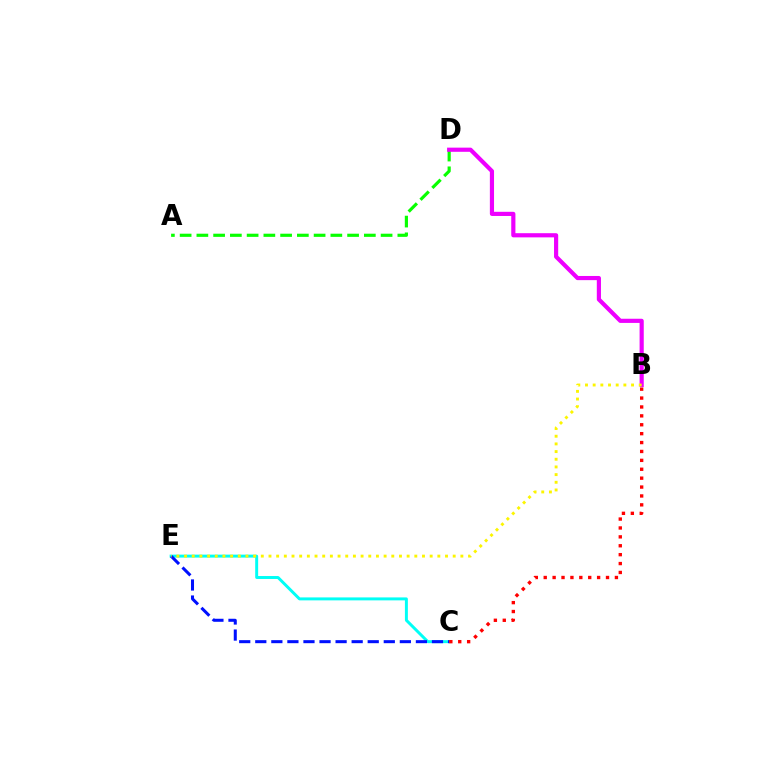{('A', 'D'): [{'color': '#08ff00', 'line_style': 'dashed', 'thickness': 2.28}], ('B', 'D'): [{'color': '#ee00ff', 'line_style': 'solid', 'thickness': 3.0}], ('C', 'E'): [{'color': '#00fff6', 'line_style': 'solid', 'thickness': 2.13}, {'color': '#0010ff', 'line_style': 'dashed', 'thickness': 2.18}], ('B', 'C'): [{'color': '#ff0000', 'line_style': 'dotted', 'thickness': 2.42}], ('B', 'E'): [{'color': '#fcf500', 'line_style': 'dotted', 'thickness': 2.09}]}